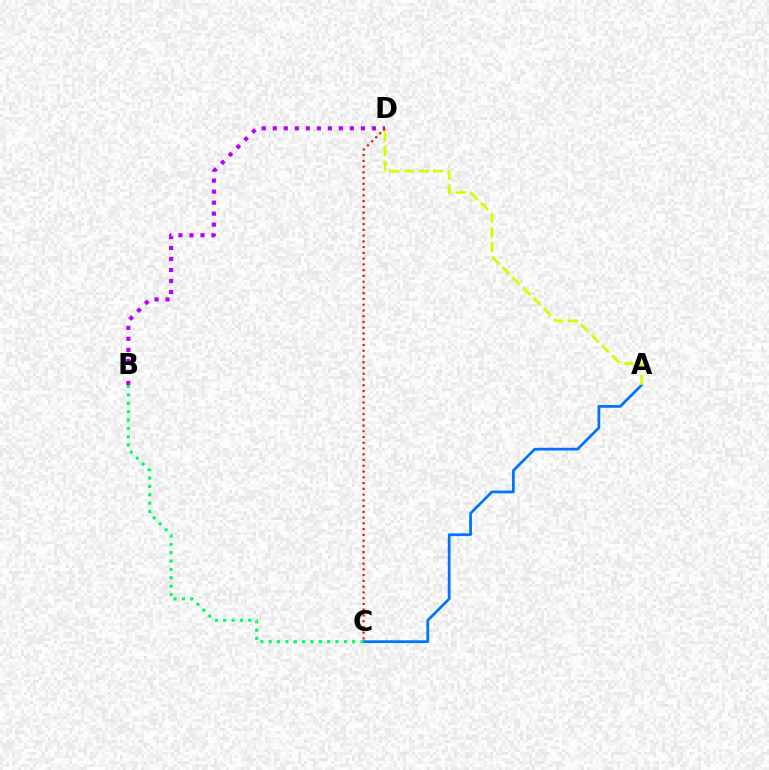{('B', 'D'): [{'color': '#b900ff', 'line_style': 'dotted', 'thickness': 2.99}], ('A', 'C'): [{'color': '#0074ff', 'line_style': 'solid', 'thickness': 1.98}], ('B', 'C'): [{'color': '#00ff5c', 'line_style': 'dotted', 'thickness': 2.27}], ('C', 'D'): [{'color': '#ff0000', 'line_style': 'dotted', 'thickness': 1.56}], ('A', 'D'): [{'color': '#d1ff00', 'line_style': 'dashed', 'thickness': 1.99}]}